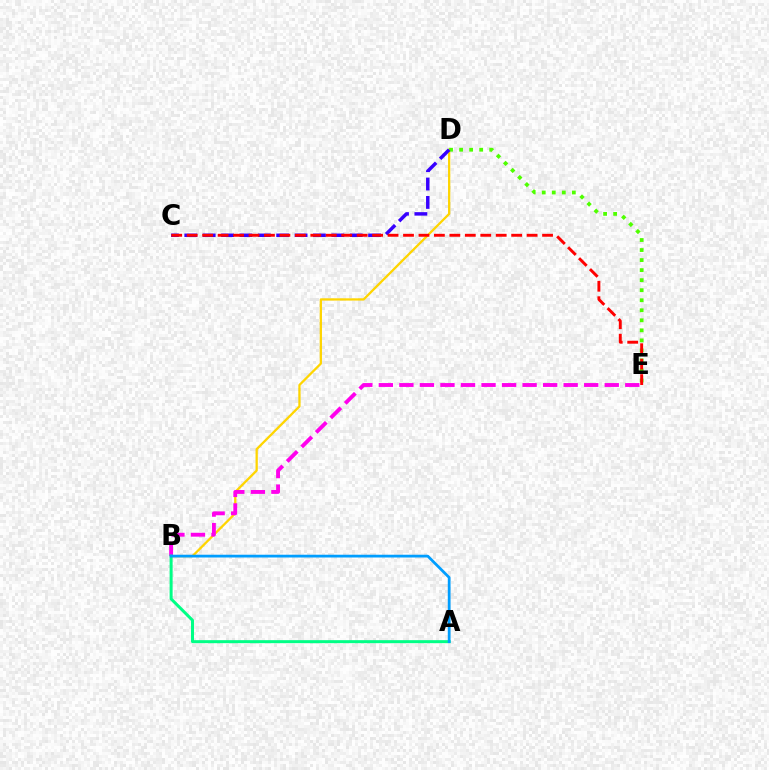{('B', 'D'): [{'color': '#ffd500', 'line_style': 'solid', 'thickness': 1.64}], ('D', 'E'): [{'color': '#4fff00', 'line_style': 'dotted', 'thickness': 2.73}], ('C', 'D'): [{'color': '#3700ff', 'line_style': 'dashed', 'thickness': 2.5}], ('B', 'E'): [{'color': '#ff00ed', 'line_style': 'dashed', 'thickness': 2.79}], ('A', 'B'): [{'color': '#00ff86', 'line_style': 'solid', 'thickness': 2.16}, {'color': '#009eff', 'line_style': 'solid', 'thickness': 1.99}], ('C', 'E'): [{'color': '#ff0000', 'line_style': 'dashed', 'thickness': 2.1}]}